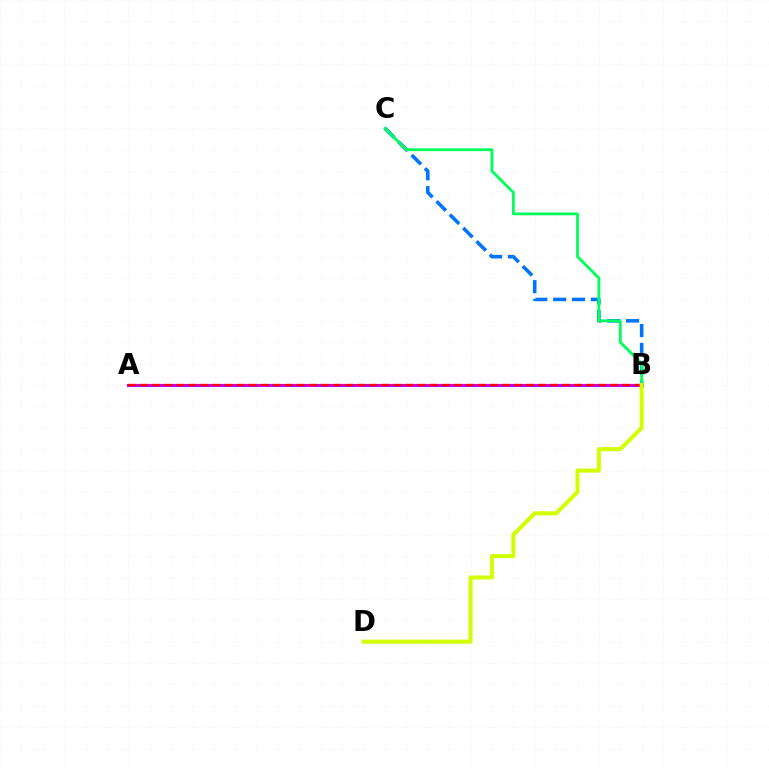{('B', 'C'): [{'color': '#0074ff', 'line_style': 'dashed', 'thickness': 2.56}, {'color': '#00ff5c', 'line_style': 'solid', 'thickness': 2.03}], ('A', 'B'): [{'color': '#b900ff', 'line_style': 'solid', 'thickness': 2.23}, {'color': '#ff0000', 'line_style': 'dashed', 'thickness': 1.64}], ('B', 'D'): [{'color': '#d1ff00', 'line_style': 'solid', 'thickness': 2.9}]}